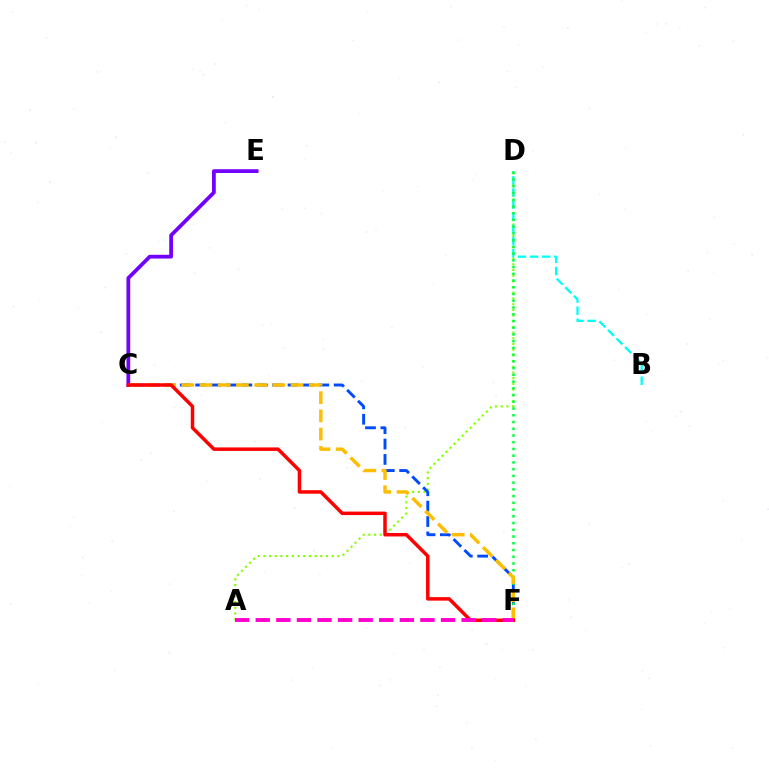{('A', 'D'): [{'color': '#84ff00', 'line_style': 'dotted', 'thickness': 1.55}], ('C', 'F'): [{'color': '#004bff', 'line_style': 'dashed', 'thickness': 2.09}, {'color': '#ffbd00', 'line_style': 'dashed', 'thickness': 2.47}, {'color': '#ff0000', 'line_style': 'solid', 'thickness': 2.51}], ('B', 'D'): [{'color': '#00fff6', 'line_style': 'dashed', 'thickness': 1.65}], ('D', 'F'): [{'color': '#00ff39', 'line_style': 'dotted', 'thickness': 1.83}], ('C', 'E'): [{'color': '#7200ff', 'line_style': 'solid', 'thickness': 2.7}], ('A', 'F'): [{'color': '#ff00cf', 'line_style': 'dashed', 'thickness': 2.8}]}